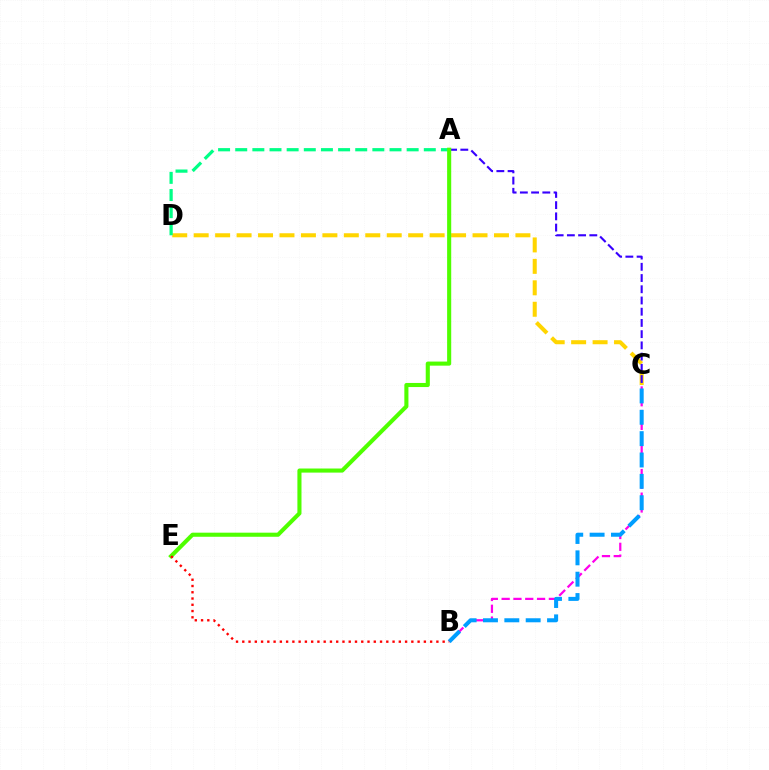{('B', 'C'): [{'color': '#ff00ed', 'line_style': 'dashed', 'thickness': 1.6}, {'color': '#009eff', 'line_style': 'dashed', 'thickness': 2.9}], ('C', 'D'): [{'color': '#ffd500', 'line_style': 'dashed', 'thickness': 2.91}], ('A', 'D'): [{'color': '#00ff86', 'line_style': 'dashed', 'thickness': 2.33}], ('A', 'C'): [{'color': '#3700ff', 'line_style': 'dashed', 'thickness': 1.52}], ('A', 'E'): [{'color': '#4fff00', 'line_style': 'solid', 'thickness': 2.95}], ('B', 'E'): [{'color': '#ff0000', 'line_style': 'dotted', 'thickness': 1.7}]}